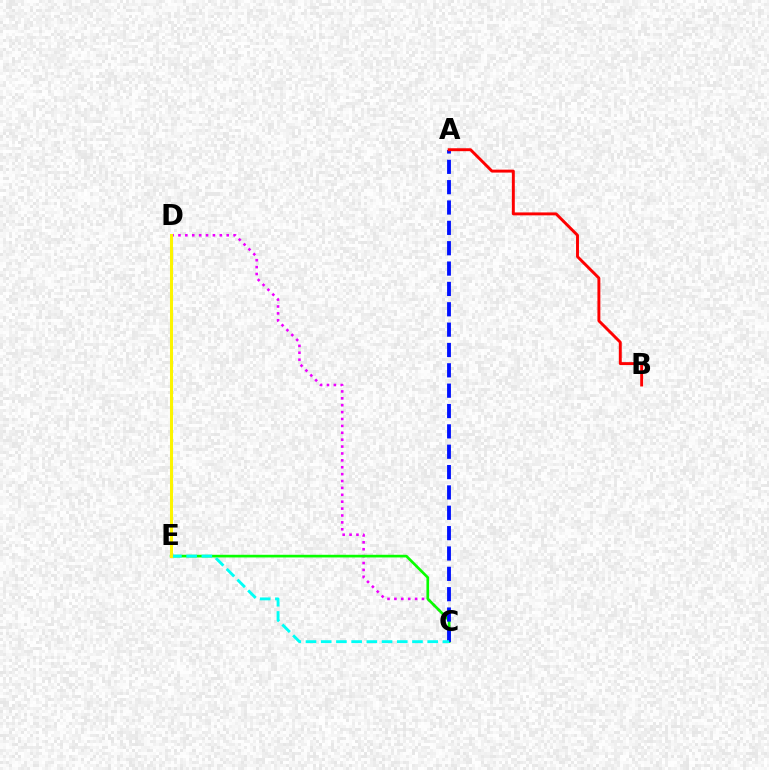{('C', 'D'): [{'color': '#ee00ff', 'line_style': 'dotted', 'thickness': 1.87}], ('C', 'E'): [{'color': '#08ff00', 'line_style': 'solid', 'thickness': 1.92}, {'color': '#00fff6', 'line_style': 'dashed', 'thickness': 2.07}], ('A', 'C'): [{'color': '#0010ff', 'line_style': 'dashed', 'thickness': 2.76}], ('D', 'E'): [{'color': '#fcf500', 'line_style': 'solid', 'thickness': 2.19}], ('A', 'B'): [{'color': '#ff0000', 'line_style': 'solid', 'thickness': 2.11}]}